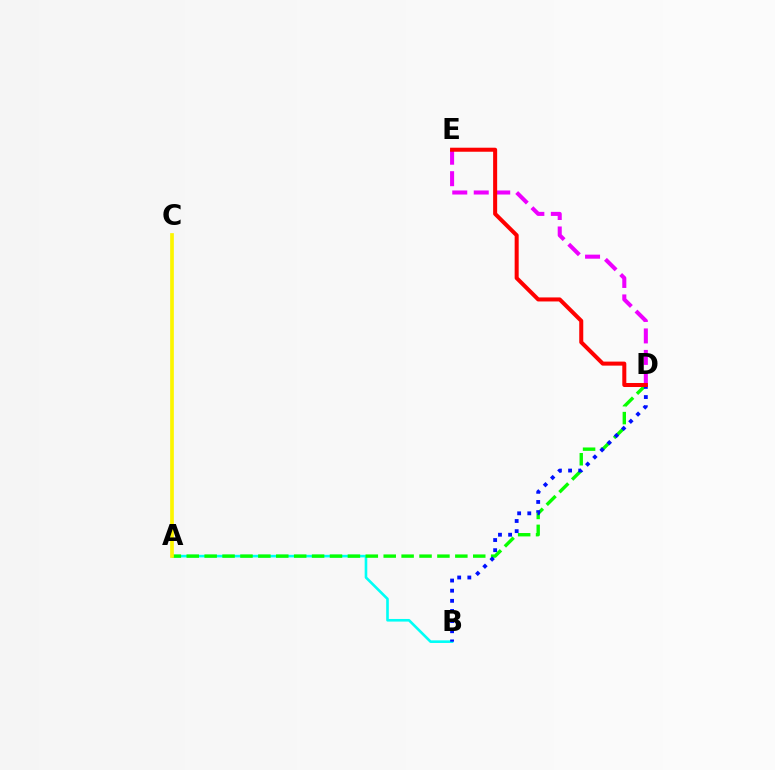{('A', 'B'): [{'color': '#00fff6', 'line_style': 'solid', 'thickness': 1.89}], ('A', 'D'): [{'color': '#08ff00', 'line_style': 'dashed', 'thickness': 2.43}], ('A', 'C'): [{'color': '#fcf500', 'line_style': 'solid', 'thickness': 2.66}], ('D', 'E'): [{'color': '#ee00ff', 'line_style': 'dashed', 'thickness': 2.92}, {'color': '#ff0000', 'line_style': 'solid', 'thickness': 2.9}], ('B', 'D'): [{'color': '#0010ff', 'line_style': 'dotted', 'thickness': 2.76}]}